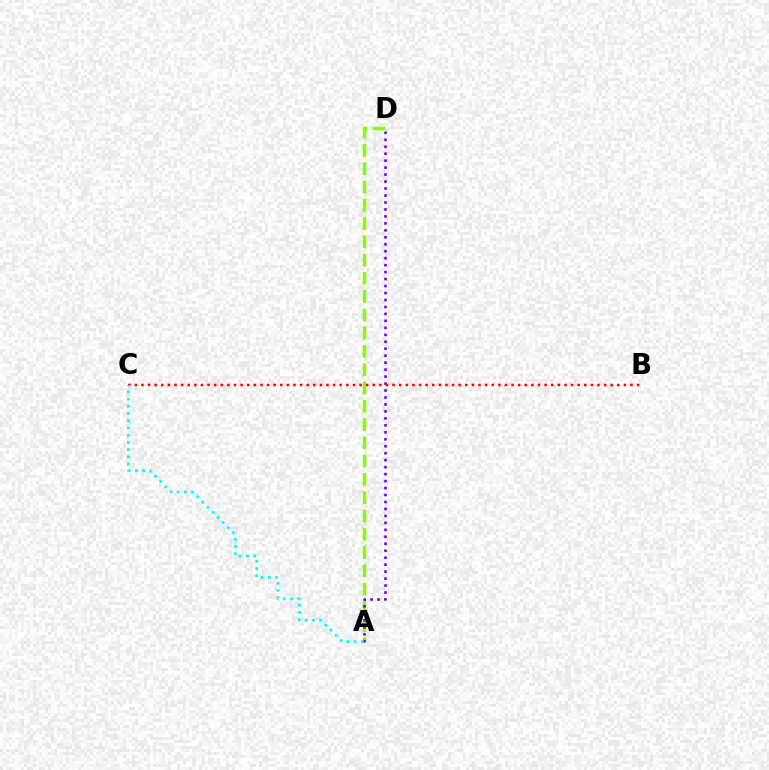{('A', 'D'): [{'color': '#84ff00', 'line_style': 'dashed', 'thickness': 2.48}, {'color': '#7200ff', 'line_style': 'dotted', 'thickness': 1.89}], ('B', 'C'): [{'color': '#ff0000', 'line_style': 'dotted', 'thickness': 1.8}], ('A', 'C'): [{'color': '#00fff6', 'line_style': 'dotted', 'thickness': 1.96}]}